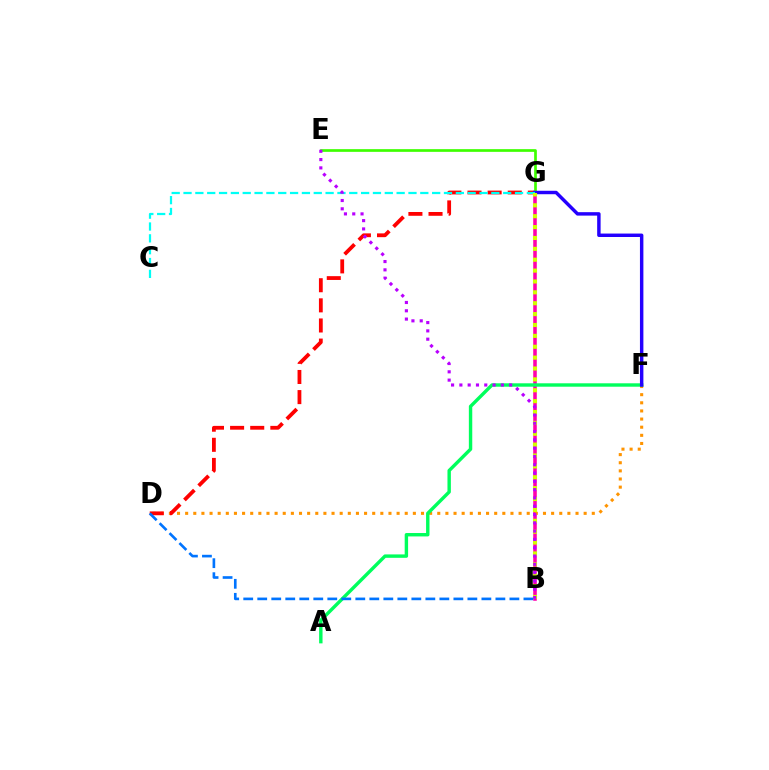{('B', 'G'): [{'color': '#ff00ac', 'line_style': 'solid', 'thickness': 2.56}, {'color': '#d1ff00', 'line_style': 'dotted', 'thickness': 2.96}], ('D', 'F'): [{'color': '#ff9400', 'line_style': 'dotted', 'thickness': 2.21}], ('D', 'G'): [{'color': '#ff0000', 'line_style': 'dashed', 'thickness': 2.73}], ('E', 'G'): [{'color': '#3dff00', 'line_style': 'solid', 'thickness': 1.94}], ('A', 'F'): [{'color': '#00ff5c', 'line_style': 'solid', 'thickness': 2.45}], ('F', 'G'): [{'color': '#2500ff', 'line_style': 'solid', 'thickness': 2.48}], ('C', 'G'): [{'color': '#00fff6', 'line_style': 'dashed', 'thickness': 1.61}], ('B', 'E'): [{'color': '#b900ff', 'line_style': 'dotted', 'thickness': 2.25}], ('B', 'D'): [{'color': '#0074ff', 'line_style': 'dashed', 'thickness': 1.9}]}